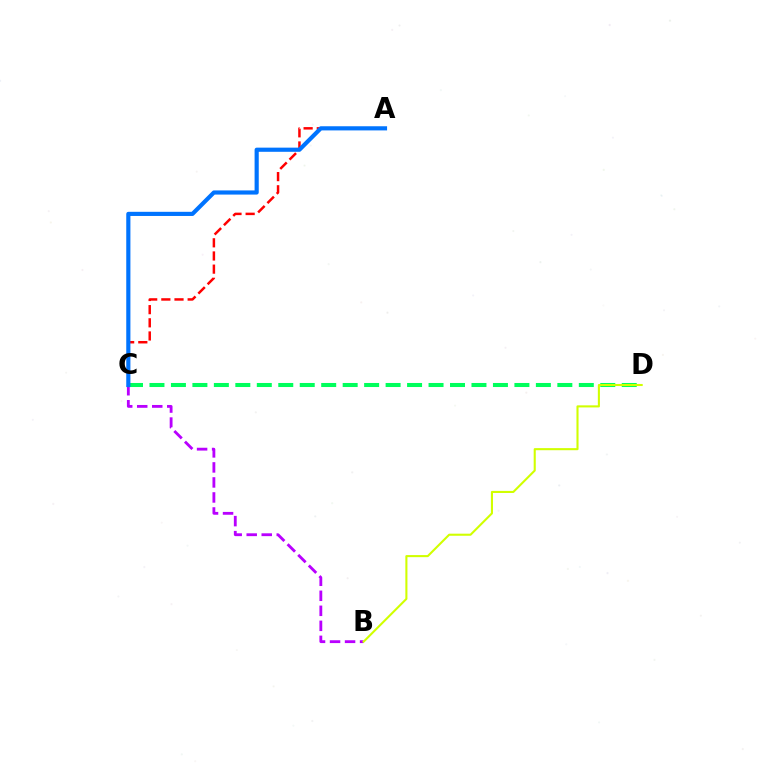{('B', 'C'): [{'color': '#b900ff', 'line_style': 'dashed', 'thickness': 2.04}], ('A', 'C'): [{'color': '#ff0000', 'line_style': 'dashed', 'thickness': 1.79}, {'color': '#0074ff', 'line_style': 'solid', 'thickness': 2.99}], ('C', 'D'): [{'color': '#00ff5c', 'line_style': 'dashed', 'thickness': 2.92}], ('B', 'D'): [{'color': '#d1ff00', 'line_style': 'solid', 'thickness': 1.51}]}